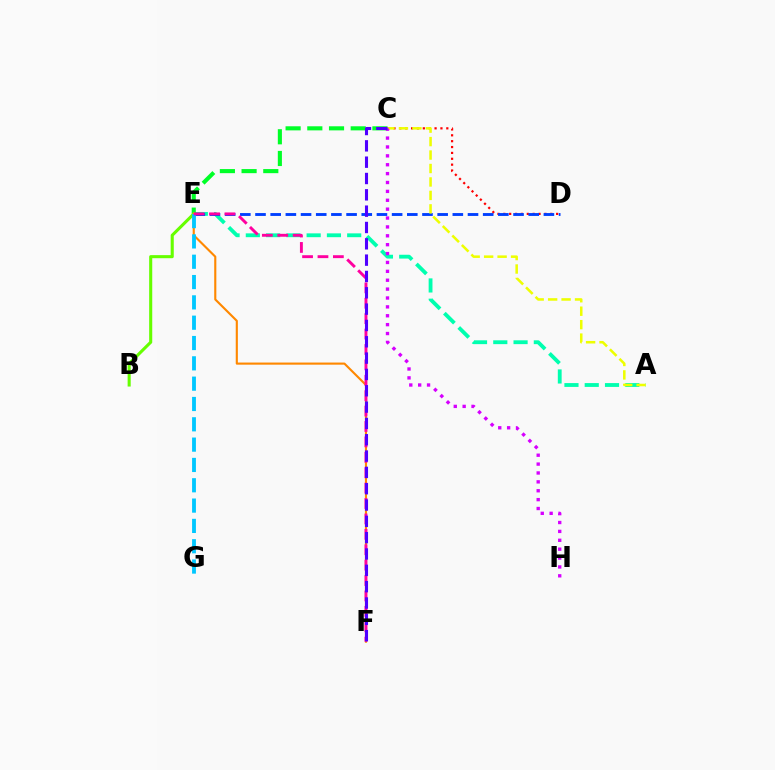{('A', 'E'): [{'color': '#00ffaf', 'line_style': 'dashed', 'thickness': 2.75}], ('C', 'E'): [{'color': '#00ff27', 'line_style': 'dashed', 'thickness': 2.95}], ('C', 'D'): [{'color': '#ff0000', 'line_style': 'dotted', 'thickness': 1.6}], ('D', 'E'): [{'color': '#003fff', 'line_style': 'dashed', 'thickness': 2.06}], ('A', 'C'): [{'color': '#eeff00', 'line_style': 'dashed', 'thickness': 1.83}], ('B', 'E'): [{'color': '#66ff00', 'line_style': 'solid', 'thickness': 2.22}], ('E', 'F'): [{'color': '#ff8800', 'line_style': 'solid', 'thickness': 1.53}, {'color': '#ff00a0', 'line_style': 'dashed', 'thickness': 2.09}], ('E', 'G'): [{'color': '#00c7ff', 'line_style': 'dashed', 'thickness': 2.76}], ('C', 'H'): [{'color': '#d600ff', 'line_style': 'dotted', 'thickness': 2.41}], ('C', 'F'): [{'color': '#4f00ff', 'line_style': 'dashed', 'thickness': 2.22}]}